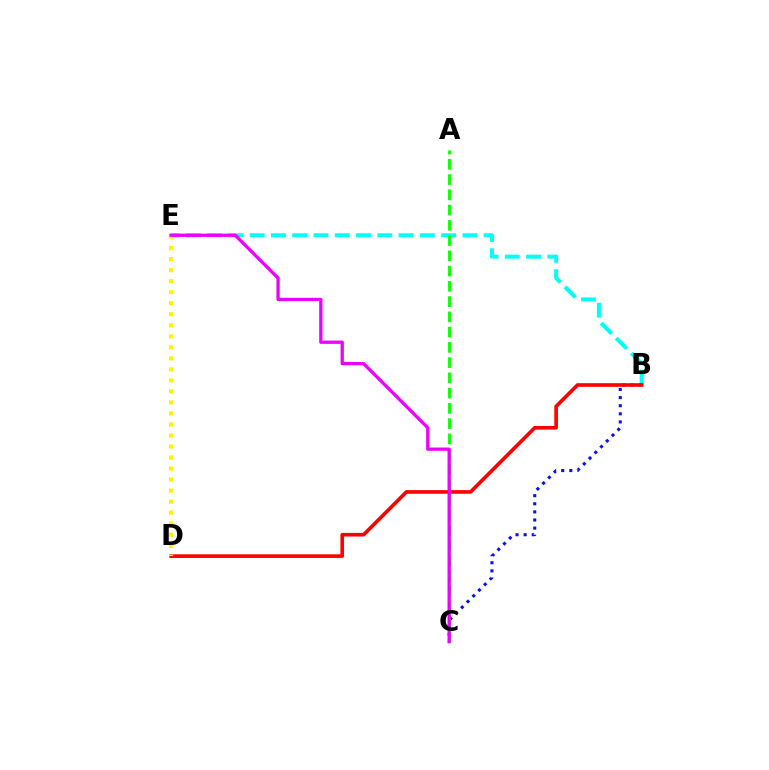{('B', 'E'): [{'color': '#00fff6', 'line_style': 'dashed', 'thickness': 2.89}], ('B', 'C'): [{'color': '#0010ff', 'line_style': 'dotted', 'thickness': 2.2}], ('B', 'D'): [{'color': '#ff0000', 'line_style': 'solid', 'thickness': 2.62}], ('D', 'E'): [{'color': '#fcf500', 'line_style': 'dotted', 'thickness': 3.0}], ('A', 'C'): [{'color': '#08ff00', 'line_style': 'dashed', 'thickness': 2.07}], ('C', 'E'): [{'color': '#ee00ff', 'line_style': 'solid', 'thickness': 2.37}]}